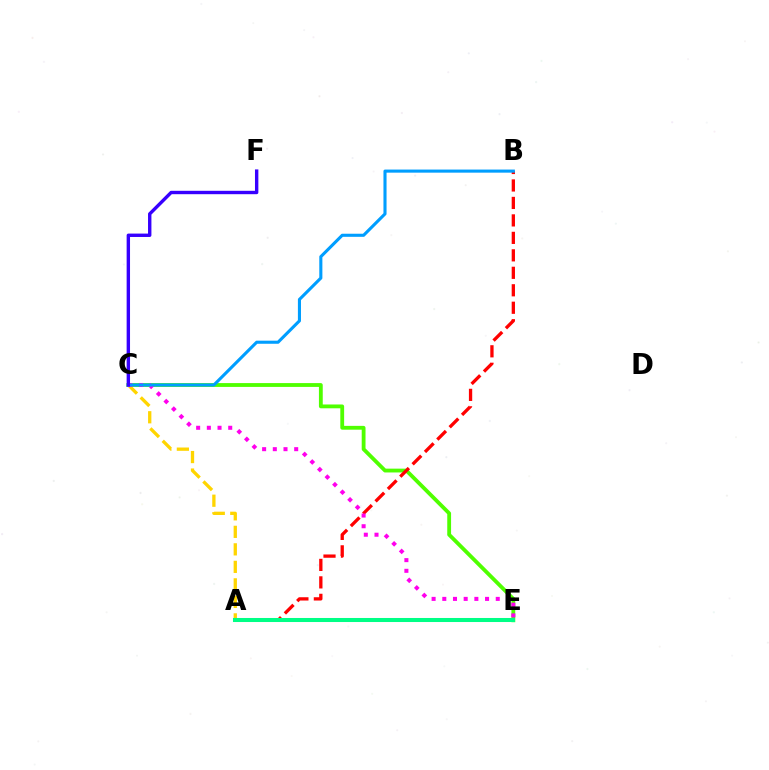{('C', 'E'): [{'color': '#4fff00', 'line_style': 'solid', 'thickness': 2.75}, {'color': '#ff00ed', 'line_style': 'dotted', 'thickness': 2.9}], ('A', 'C'): [{'color': '#ffd500', 'line_style': 'dashed', 'thickness': 2.38}], ('A', 'B'): [{'color': '#ff0000', 'line_style': 'dashed', 'thickness': 2.37}], ('B', 'C'): [{'color': '#009eff', 'line_style': 'solid', 'thickness': 2.23}], ('A', 'E'): [{'color': '#00ff86', 'line_style': 'solid', 'thickness': 2.91}], ('C', 'F'): [{'color': '#3700ff', 'line_style': 'solid', 'thickness': 2.44}]}